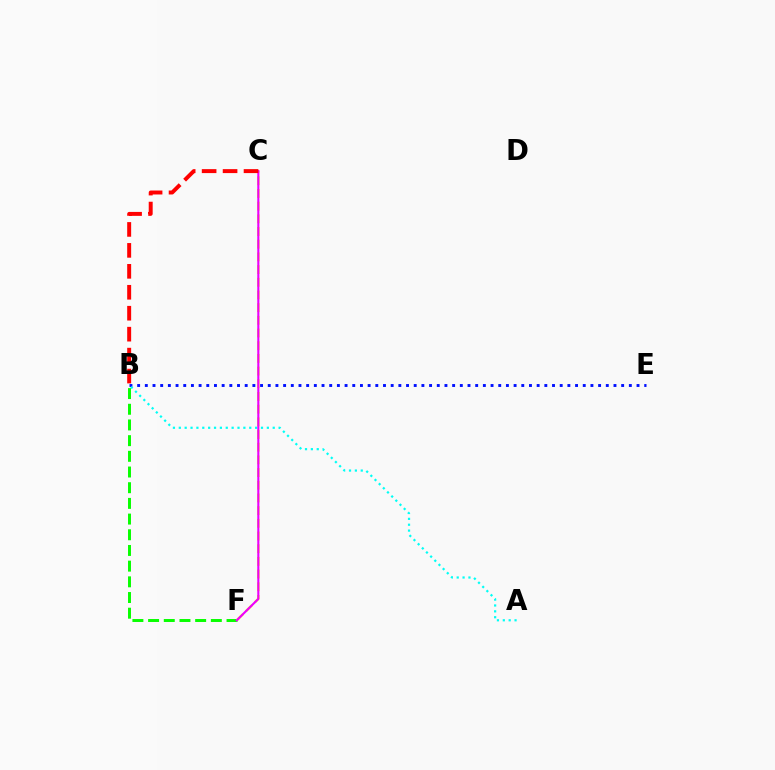{('B', 'E'): [{'color': '#0010ff', 'line_style': 'dotted', 'thickness': 2.09}], ('A', 'B'): [{'color': '#00fff6', 'line_style': 'dotted', 'thickness': 1.59}], ('B', 'F'): [{'color': '#08ff00', 'line_style': 'dashed', 'thickness': 2.13}], ('C', 'F'): [{'color': '#fcf500', 'line_style': 'dashed', 'thickness': 1.72}, {'color': '#ee00ff', 'line_style': 'solid', 'thickness': 1.53}], ('B', 'C'): [{'color': '#ff0000', 'line_style': 'dashed', 'thickness': 2.85}]}